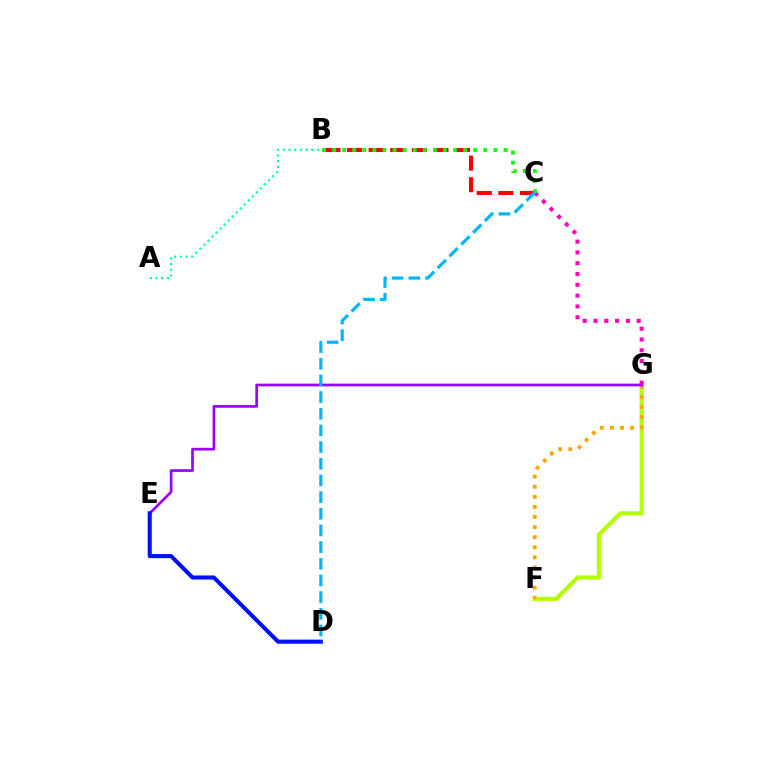{('F', 'G'): [{'color': '#b3ff00', 'line_style': 'solid', 'thickness': 2.96}, {'color': '#ffa500', 'line_style': 'dotted', 'thickness': 2.74}], ('B', 'C'): [{'color': '#ff0000', 'line_style': 'dashed', 'thickness': 2.93}, {'color': '#08ff00', 'line_style': 'dotted', 'thickness': 2.74}], ('A', 'B'): [{'color': '#00ff9d', 'line_style': 'dotted', 'thickness': 1.55}], ('E', 'G'): [{'color': '#9b00ff', 'line_style': 'solid', 'thickness': 1.95}], ('C', 'G'): [{'color': '#ff00bd', 'line_style': 'dotted', 'thickness': 2.93}], ('D', 'E'): [{'color': '#0010ff', 'line_style': 'solid', 'thickness': 2.94}], ('C', 'D'): [{'color': '#00b5ff', 'line_style': 'dashed', 'thickness': 2.26}]}